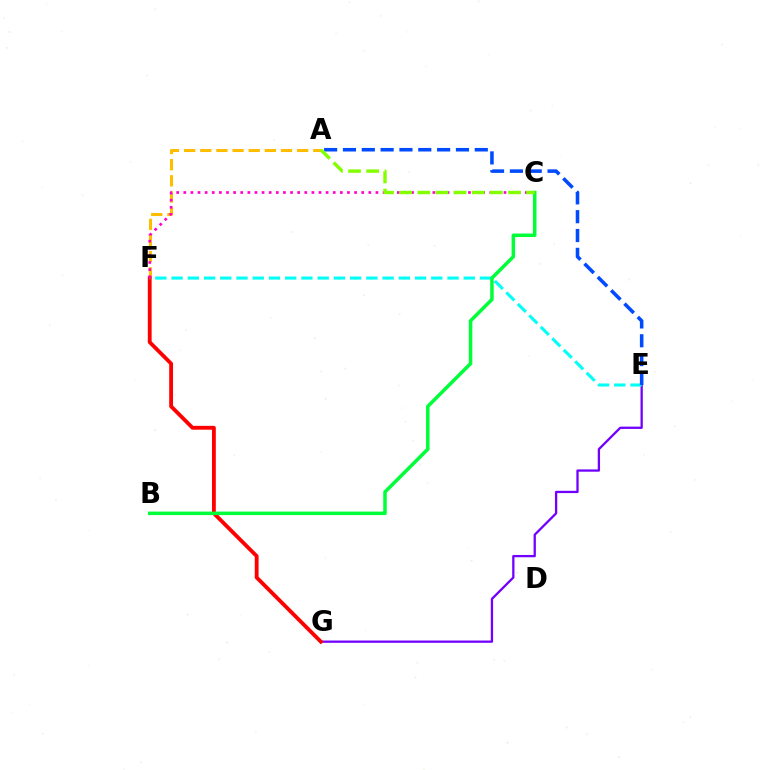{('A', 'F'): [{'color': '#ffbd00', 'line_style': 'dashed', 'thickness': 2.19}], ('E', 'G'): [{'color': '#7200ff', 'line_style': 'solid', 'thickness': 1.65}], ('F', 'G'): [{'color': '#ff0000', 'line_style': 'solid', 'thickness': 2.76}], ('E', 'F'): [{'color': '#00fff6', 'line_style': 'dashed', 'thickness': 2.21}], ('A', 'E'): [{'color': '#004bff', 'line_style': 'dashed', 'thickness': 2.56}], ('C', 'F'): [{'color': '#ff00cf', 'line_style': 'dotted', 'thickness': 1.93}], ('B', 'C'): [{'color': '#00ff39', 'line_style': 'solid', 'thickness': 2.53}], ('A', 'C'): [{'color': '#84ff00', 'line_style': 'dashed', 'thickness': 2.46}]}